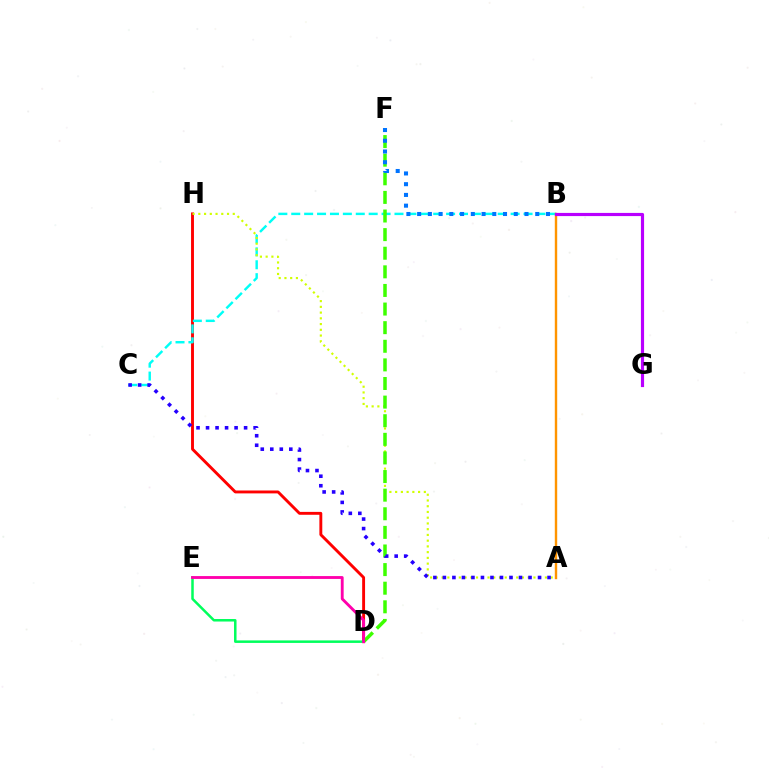{('D', 'H'): [{'color': '#ff0000', 'line_style': 'solid', 'thickness': 2.08}], ('B', 'C'): [{'color': '#00fff6', 'line_style': 'dashed', 'thickness': 1.75}], ('A', 'H'): [{'color': '#d1ff00', 'line_style': 'dotted', 'thickness': 1.56}], ('D', 'F'): [{'color': '#3dff00', 'line_style': 'dashed', 'thickness': 2.53}], ('A', 'B'): [{'color': '#ff9400', 'line_style': 'solid', 'thickness': 1.73}], ('D', 'E'): [{'color': '#00ff5c', 'line_style': 'solid', 'thickness': 1.81}, {'color': '#ff00ac', 'line_style': 'solid', 'thickness': 2.05}], ('B', 'F'): [{'color': '#0074ff', 'line_style': 'dotted', 'thickness': 2.92}], ('B', 'G'): [{'color': '#b900ff', 'line_style': 'solid', 'thickness': 2.28}], ('A', 'C'): [{'color': '#2500ff', 'line_style': 'dotted', 'thickness': 2.58}]}